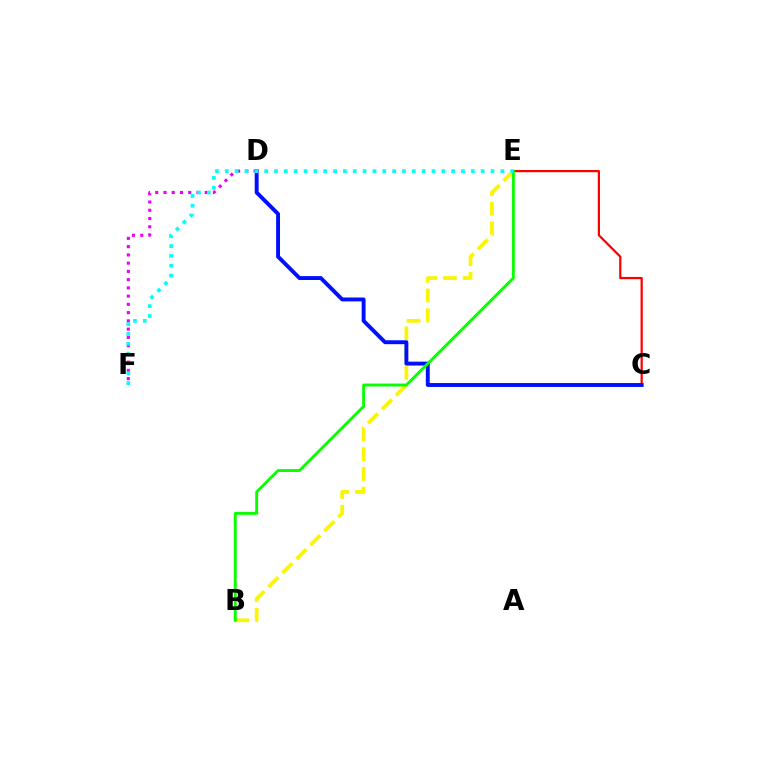{('D', 'F'): [{'color': '#ee00ff', 'line_style': 'dotted', 'thickness': 2.24}], ('B', 'E'): [{'color': '#fcf500', 'line_style': 'dashed', 'thickness': 2.69}, {'color': '#08ff00', 'line_style': 'solid', 'thickness': 2.08}], ('C', 'E'): [{'color': '#ff0000', 'line_style': 'solid', 'thickness': 1.6}], ('C', 'D'): [{'color': '#0010ff', 'line_style': 'solid', 'thickness': 2.81}], ('E', 'F'): [{'color': '#00fff6', 'line_style': 'dotted', 'thickness': 2.67}]}